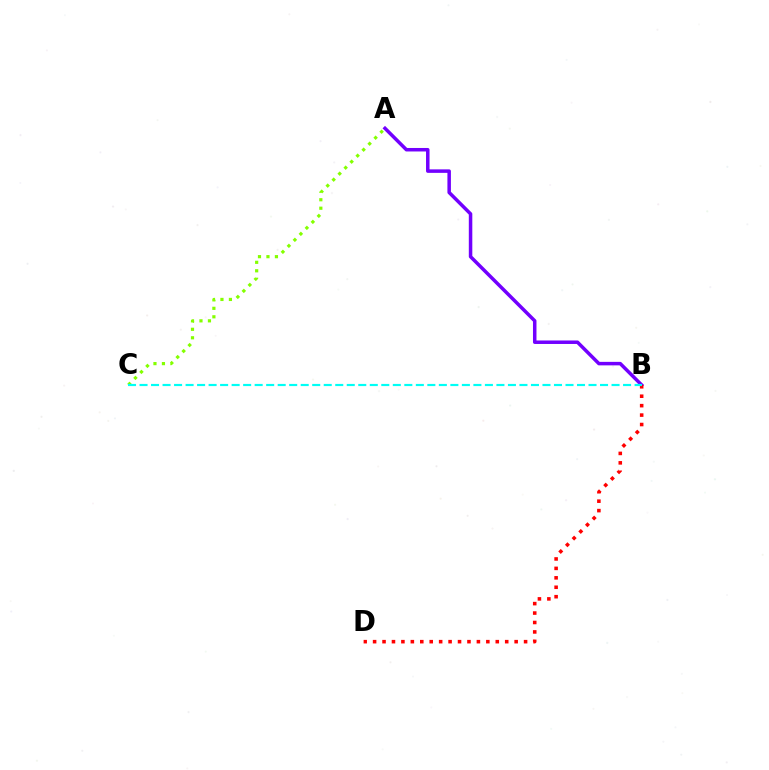{('A', 'C'): [{'color': '#84ff00', 'line_style': 'dotted', 'thickness': 2.3}], ('A', 'B'): [{'color': '#7200ff', 'line_style': 'solid', 'thickness': 2.52}], ('B', 'D'): [{'color': '#ff0000', 'line_style': 'dotted', 'thickness': 2.56}], ('B', 'C'): [{'color': '#00fff6', 'line_style': 'dashed', 'thickness': 1.56}]}